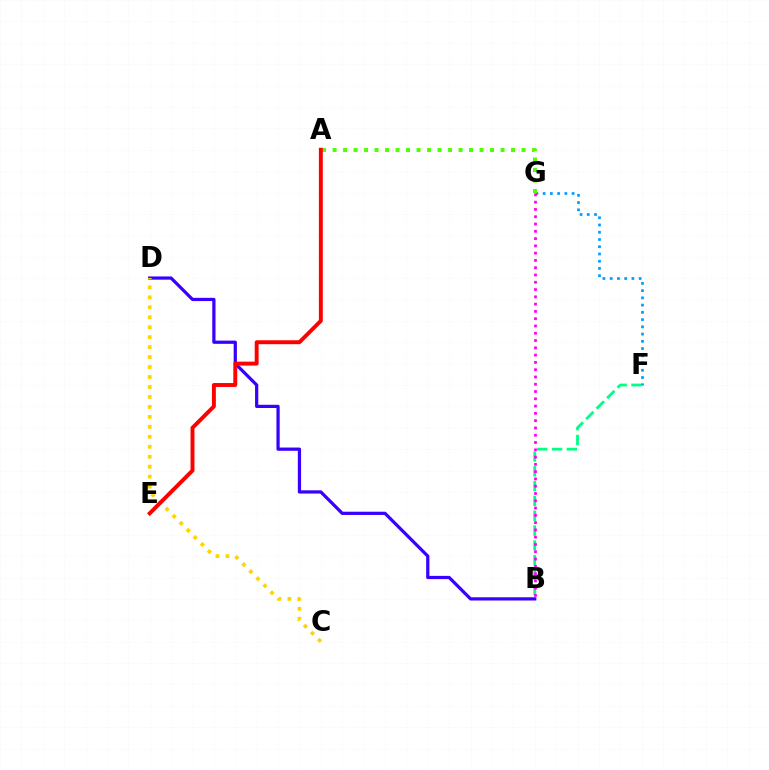{('B', 'F'): [{'color': '#00ff86', 'line_style': 'dashed', 'thickness': 2.01}], ('B', 'D'): [{'color': '#3700ff', 'line_style': 'solid', 'thickness': 2.33}], ('C', 'D'): [{'color': '#ffd500', 'line_style': 'dotted', 'thickness': 2.71}], ('F', 'G'): [{'color': '#009eff', 'line_style': 'dotted', 'thickness': 1.97}], ('A', 'G'): [{'color': '#4fff00', 'line_style': 'dotted', 'thickness': 2.85}], ('A', 'E'): [{'color': '#ff0000', 'line_style': 'solid', 'thickness': 2.83}], ('B', 'G'): [{'color': '#ff00ed', 'line_style': 'dotted', 'thickness': 1.98}]}